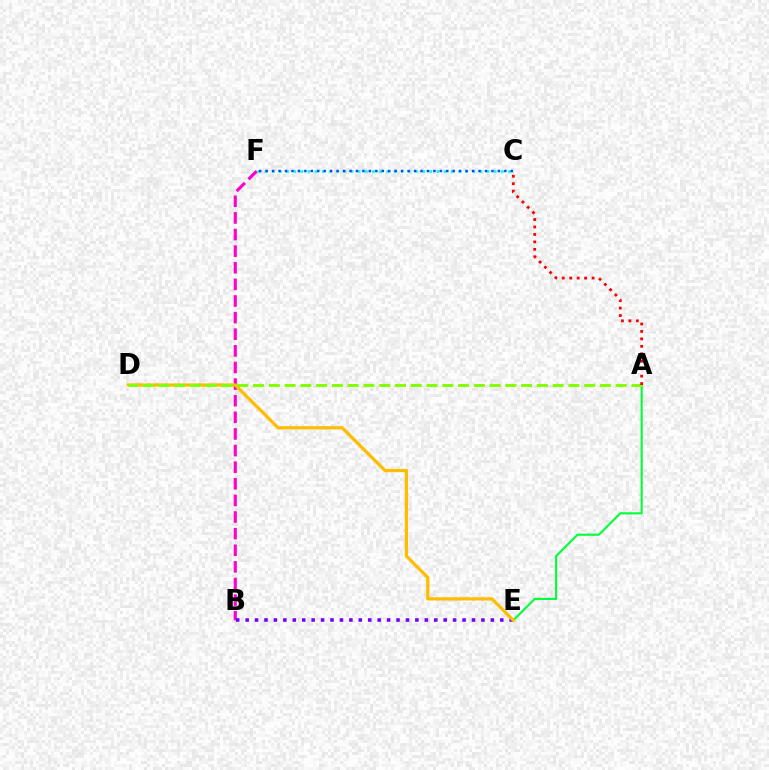{('B', 'F'): [{'color': '#ff00cf', 'line_style': 'dashed', 'thickness': 2.26}], ('B', 'E'): [{'color': '#7200ff', 'line_style': 'dotted', 'thickness': 2.56}], ('C', 'F'): [{'color': '#00fff6', 'line_style': 'dotted', 'thickness': 1.95}, {'color': '#004bff', 'line_style': 'dotted', 'thickness': 1.75}], ('A', 'E'): [{'color': '#00ff39', 'line_style': 'solid', 'thickness': 1.51}], ('D', 'E'): [{'color': '#ffbd00', 'line_style': 'solid', 'thickness': 2.34}], ('A', 'D'): [{'color': '#84ff00', 'line_style': 'dashed', 'thickness': 2.14}], ('A', 'C'): [{'color': '#ff0000', 'line_style': 'dotted', 'thickness': 2.02}]}